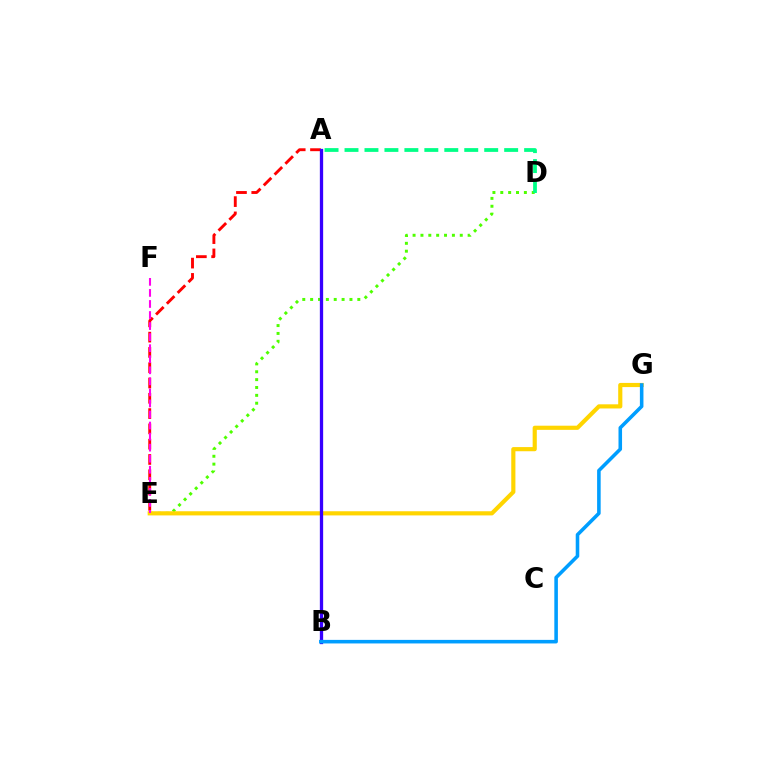{('A', 'E'): [{'color': '#ff0000', 'line_style': 'dashed', 'thickness': 2.08}], ('D', 'E'): [{'color': '#4fff00', 'line_style': 'dotted', 'thickness': 2.14}], ('E', 'G'): [{'color': '#ffd500', 'line_style': 'solid', 'thickness': 2.99}], ('A', 'B'): [{'color': '#3700ff', 'line_style': 'solid', 'thickness': 2.37}], ('A', 'D'): [{'color': '#00ff86', 'line_style': 'dashed', 'thickness': 2.71}], ('E', 'F'): [{'color': '#ff00ed', 'line_style': 'dashed', 'thickness': 1.5}], ('B', 'G'): [{'color': '#009eff', 'line_style': 'solid', 'thickness': 2.57}]}